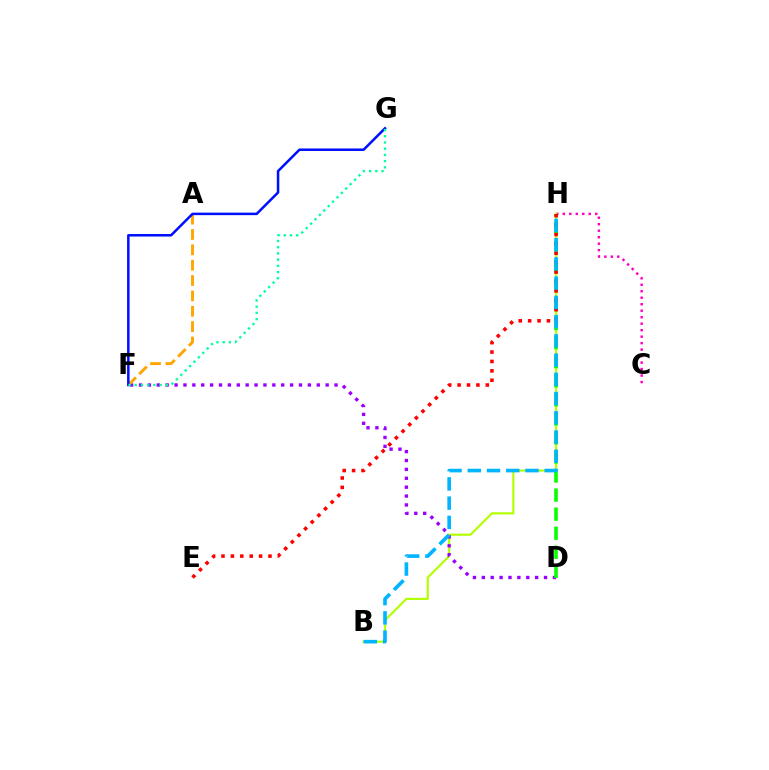{('C', 'H'): [{'color': '#ff00bd', 'line_style': 'dotted', 'thickness': 1.76}], ('B', 'H'): [{'color': '#b3ff00', 'line_style': 'solid', 'thickness': 1.55}, {'color': '#00b5ff', 'line_style': 'dashed', 'thickness': 2.61}], ('D', 'F'): [{'color': '#9b00ff', 'line_style': 'dotted', 'thickness': 2.41}], ('A', 'F'): [{'color': '#ffa500', 'line_style': 'dashed', 'thickness': 2.09}], ('D', 'H'): [{'color': '#08ff00', 'line_style': 'dashed', 'thickness': 2.59}], ('E', 'H'): [{'color': '#ff0000', 'line_style': 'dotted', 'thickness': 2.55}], ('F', 'G'): [{'color': '#0010ff', 'line_style': 'solid', 'thickness': 1.82}, {'color': '#00ff9d', 'line_style': 'dotted', 'thickness': 1.69}]}